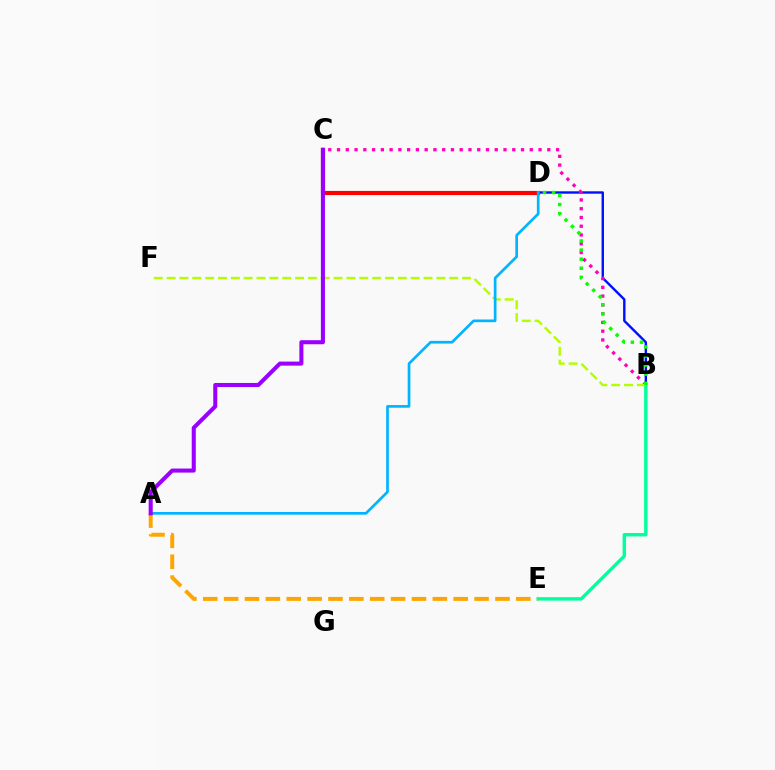{('B', 'D'): [{'color': '#0010ff', 'line_style': 'solid', 'thickness': 1.73}, {'color': '#08ff00', 'line_style': 'dotted', 'thickness': 2.47}], ('B', 'C'): [{'color': '#ff00bd', 'line_style': 'dotted', 'thickness': 2.38}], ('B', 'E'): [{'color': '#00ff9d', 'line_style': 'solid', 'thickness': 2.46}], ('A', 'E'): [{'color': '#ffa500', 'line_style': 'dashed', 'thickness': 2.84}], ('B', 'F'): [{'color': '#b3ff00', 'line_style': 'dashed', 'thickness': 1.74}], ('C', 'D'): [{'color': '#ff0000', 'line_style': 'solid', 'thickness': 2.98}], ('A', 'D'): [{'color': '#00b5ff', 'line_style': 'solid', 'thickness': 1.93}], ('A', 'C'): [{'color': '#9b00ff', 'line_style': 'solid', 'thickness': 2.92}]}